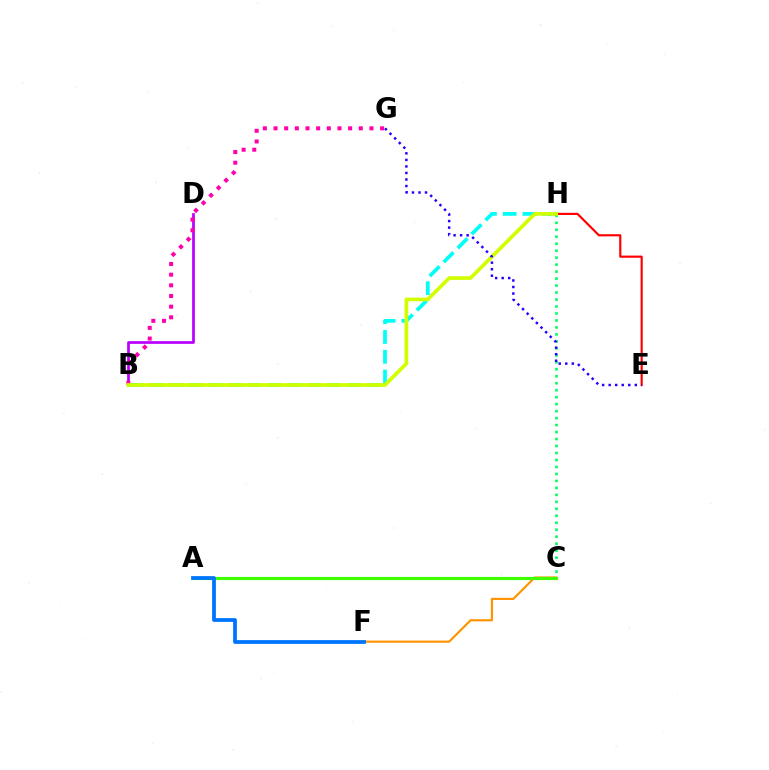{('C', 'F'): [{'color': '#ff9400', 'line_style': 'solid', 'thickness': 1.55}], ('E', 'H'): [{'color': '#ff0000', 'line_style': 'solid', 'thickness': 1.56}], ('B', 'D'): [{'color': '#b900ff', 'line_style': 'solid', 'thickness': 1.96}], ('B', 'G'): [{'color': '#ff00ac', 'line_style': 'dotted', 'thickness': 2.9}], ('B', 'H'): [{'color': '#00fff6', 'line_style': 'dashed', 'thickness': 2.69}, {'color': '#d1ff00', 'line_style': 'solid', 'thickness': 2.66}], ('C', 'H'): [{'color': '#00ff5c', 'line_style': 'dotted', 'thickness': 1.9}], ('E', 'G'): [{'color': '#2500ff', 'line_style': 'dotted', 'thickness': 1.77}], ('A', 'C'): [{'color': '#3dff00', 'line_style': 'solid', 'thickness': 2.25}], ('A', 'F'): [{'color': '#0074ff', 'line_style': 'solid', 'thickness': 2.71}]}